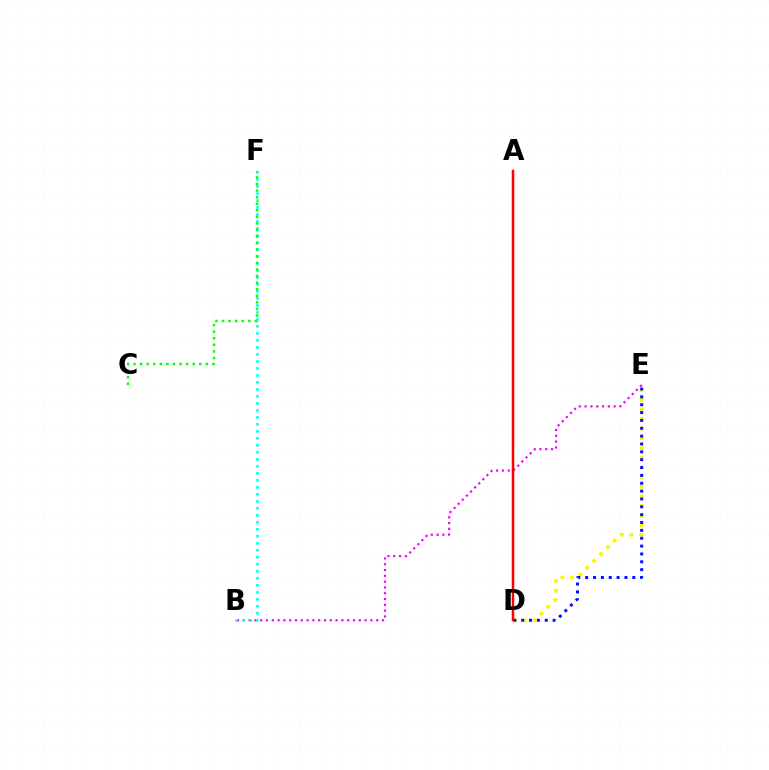{('D', 'E'): [{'color': '#fcf500', 'line_style': 'dotted', 'thickness': 2.63}, {'color': '#0010ff', 'line_style': 'dotted', 'thickness': 2.13}], ('B', 'E'): [{'color': '#ee00ff', 'line_style': 'dotted', 'thickness': 1.58}], ('B', 'F'): [{'color': '#00fff6', 'line_style': 'dotted', 'thickness': 1.9}], ('C', 'F'): [{'color': '#08ff00', 'line_style': 'dotted', 'thickness': 1.79}], ('A', 'D'): [{'color': '#ff0000', 'line_style': 'solid', 'thickness': 1.79}]}